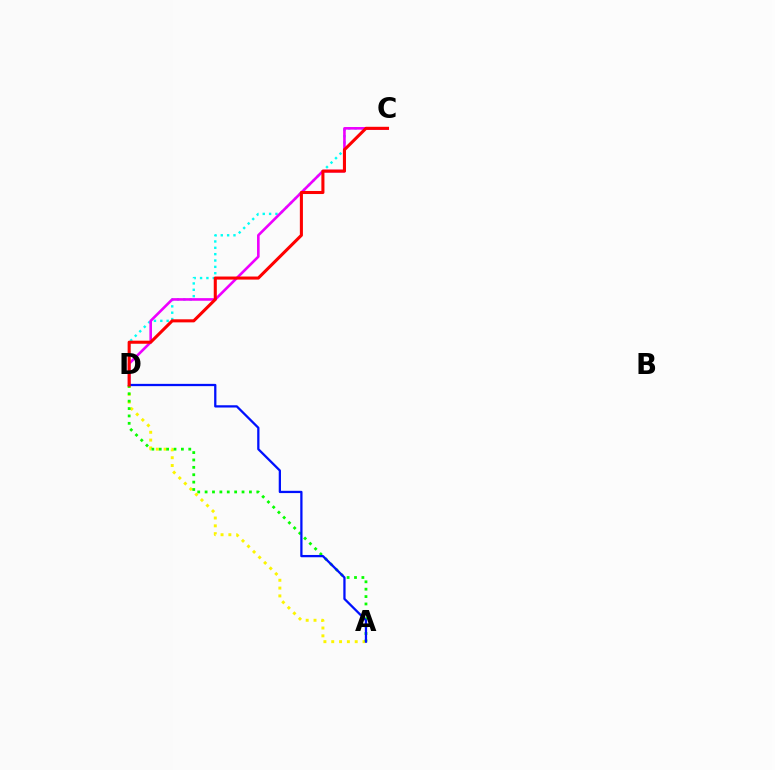{('A', 'D'): [{'color': '#fcf500', 'line_style': 'dotted', 'thickness': 2.13}, {'color': '#08ff00', 'line_style': 'dotted', 'thickness': 2.01}, {'color': '#0010ff', 'line_style': 'solid', 'thickness': 1.64}], ('C', 'D'): [{'color': '#00fff6', 'line_style': 'dotted', 'thickness': 1.73}, {'color': '#ee00ff', 'line_style': 'solid', 'thickness': 1.88}, {'color': '#ff0000', 'line_style': 'solid', 'thickness': 2.21}]}